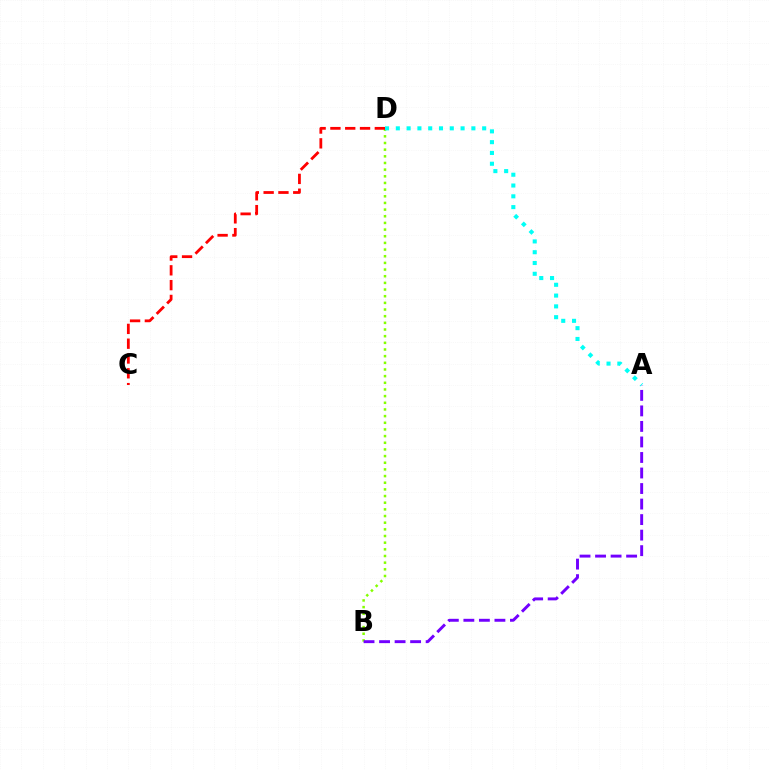{('B', 'D'): [{'color': '#84ff00', 'line_style': 'dotted', 'thickness': 1.81}], ('C', 'D'): [{'color': '#ff0000', 'line_style': 'dashed', 'thickness': 2.01}], ('A', 'B'): [{'color': '#7200ff', 'line_style': 'dashed', 'thickness': 2.11}], ('A', 'D'): [{'color': '#00fff6', 'line_style': 'dotted', 'thickness': 2.93}]}